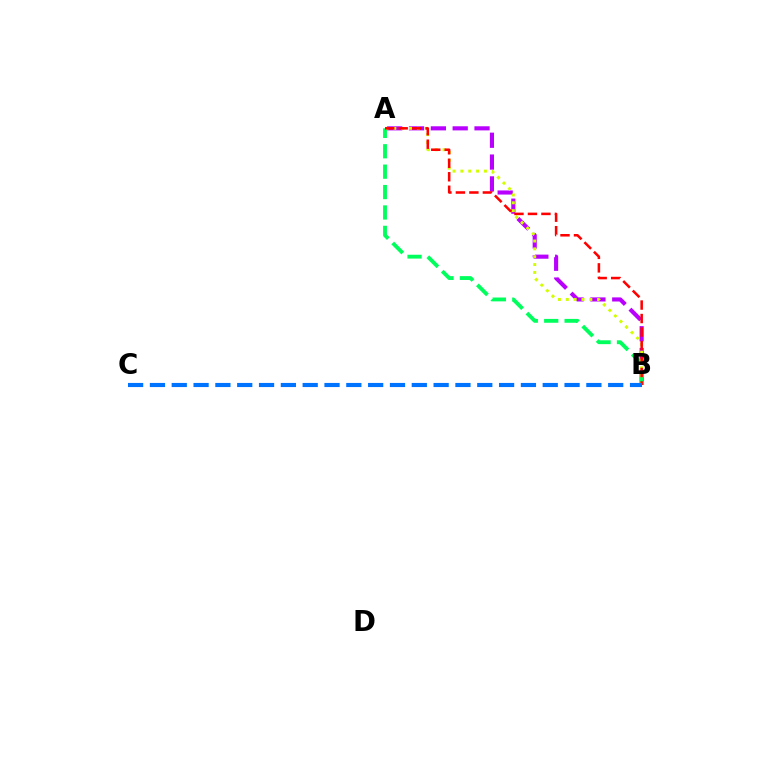{('A', 'B'): [{'color': '#b900ff', 'line_style': 'dashed', 'thickness': 2.97}, {'color': '#00ff5c', 'line_style': 'dashed', 'thickness': 2.77}, {'color': '#d1ff00', 'line_style': 'dotted', 'thickness': 2.13}, {'color': '#ff0000', 'line_style': 'dashed', 'thickness': 1.83}], ('B', 'C'): [{'color': '#0074ff', 'line_style': 'dashed', 'thickness': 2.96}]}